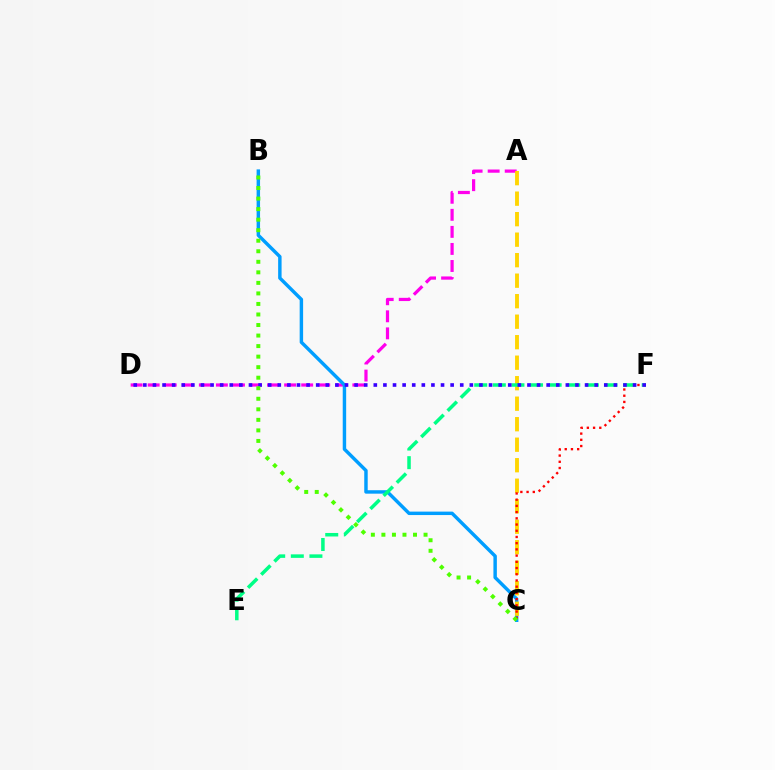{('A', 'D'): [{'color': '#ff00ed', 'line_style': 'dashed', 'thickness': 2.32}], ('B', 'C'): [{'color': '#009eff', 'line_style': 'solid', 'thickness': 2.48}, {'color': '#4fff00', 'line_style': 'dotted', 'thickness': 2.86}], ('A', 'C'): [{'color': '#ffd500', 'line_style': 'dashed', 'thickness': 2.79}], ('C', 'F'): [{'color': '#ff0000', 'line_style': 'dotted', 'thickness': 1.69}], ('E', 'F'): [{'color': '#00ff86', 'line_style': 'dashed', 'thickness': 2.53}], ('D', 'F'): [{'color': '#3700ff', 'line_style': 'dotted', 'thickness': 2.61}]}